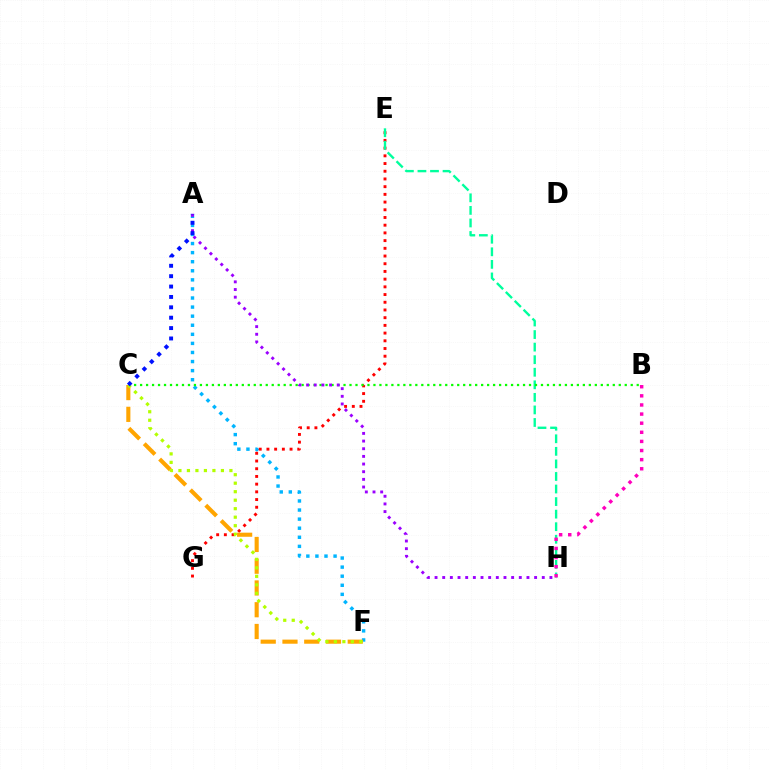{('A', 'F'): [{'color': '#00b5ff', 'line_style': 'dotted', 'thickness': 2.47}], ('E', 'G'): [{'color': '#ff0000', 'line_style': 'dotted', 'thickness': 2.09}], ('E', 'H'): [{'color': '#00ff9d', 'line_style': 'dashed', 'thickness': 1.71}], ('C', 'F'): [{'color': '#ffa500', 'line_style': 'dashed', 'thickness': 2.96}, {'color': '#b3ff00', 'line_style': 'dotted', 'thickness': 2.31}], ('B', 'C'): [{'color': '#08ff00', 'line_style': 'dotted', 'thickness': 1.63}], ('A', 'H'): [{'color': '#9b00ff', 'line_style': 'dotted', 'thickness': 2.08}], ('B', 'H'): [{'color': '#ff00bd', 'line_style': 'dotted', 'thickness': 2.48}], ('A', 'C'): [{'color': '#0010ff', 'line_style': 'dotted', 'thickness': 2.82}]}